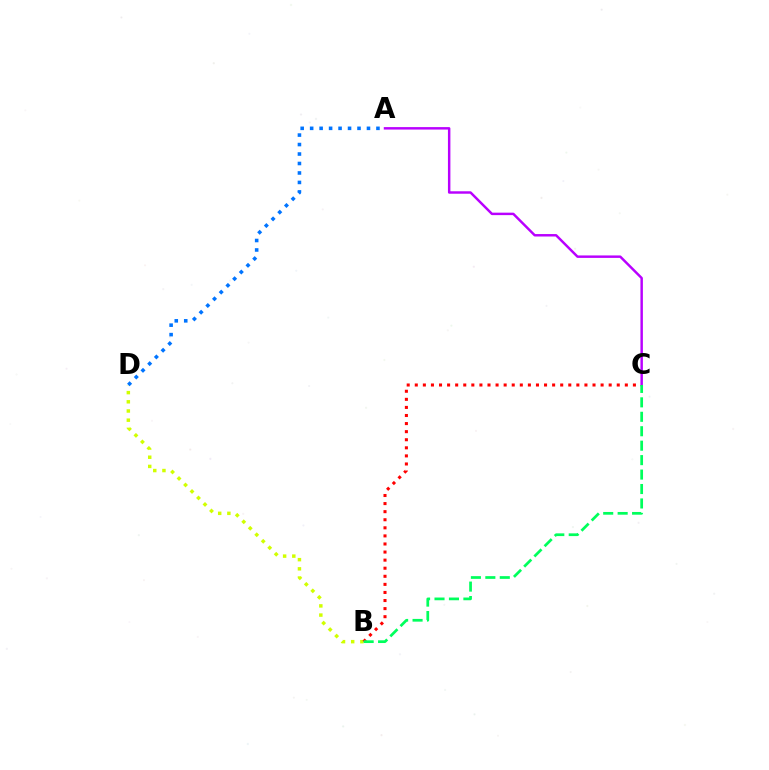{('B', 'D'): [{'color': '#d1ff00', 'line_style': 'dotted', 'thickness': 2.5}], ('B', 'C'): [{'color': '#ff0000', 'line_style': 'dotted', 'thickness': 2.19}, {'color': '#00ff5c', 'line_style': 'dashed', 'thickness': 1.96}], ('A', 'D'): [{'color': '#0074ff', 'line_style': 'dotted', 'thickness': 2.57}], ('A', 'C'): [{'color': '#b900ff', 'line_style': 'solid', 'thickness': 1.77}]}